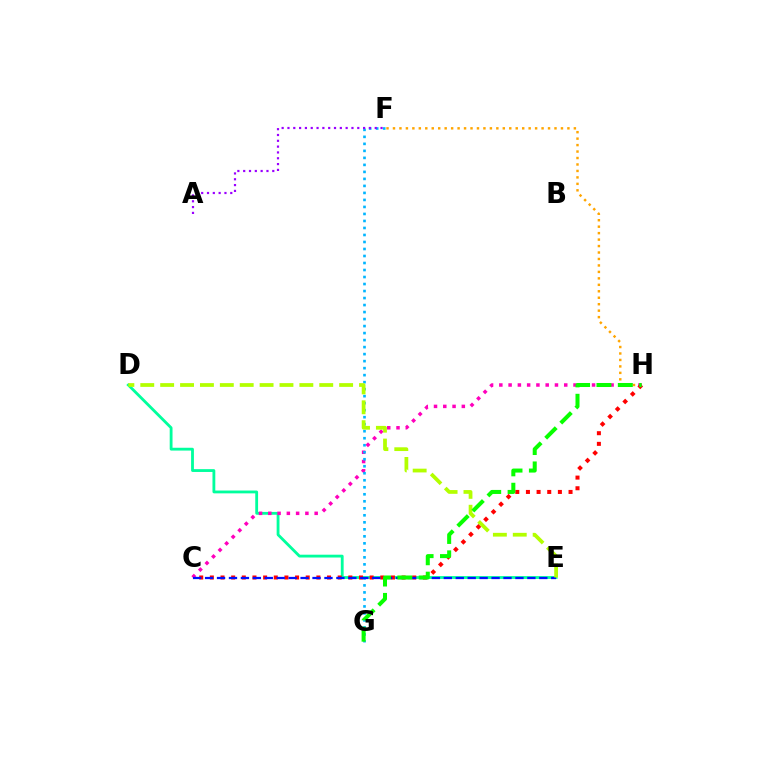{('D', 'E'): [{'color': '#00ff9d', 'line_style': 'solid', 'thickness': 2.03}, {'color': '#b3ff00', 'line_style': 'dashed', 'thickness': 2.7}], ('F', 'H'): [{'color': '#ffa500', 'line_style': 'dotted', 'thickness': 1.76}], ('C', 'H'): [{'color': '#ff00bd', 'line_style': 'dotted', 'thickness': 2.52}, {'color': '#ff0000', 'line_style': 'dotted', 'thickness': 2.89}], ('F', 'G'): [{'color': '#00b5ff', 'line_style': 'dotted', 'thickness': 1.9}], ('A', 'F'): [{'color': '#9b00ff', 'line_style': 'dotted', 'thickness': 1.58}], ('C', 'E'): [{'color': '#0010ff', 'line_style': 'dashed', 'thickness': 1.62}], ('G', 'H'): [{'color': '#08ff00', 'line_style': 'dashed', 'thickness': 2.9}]}